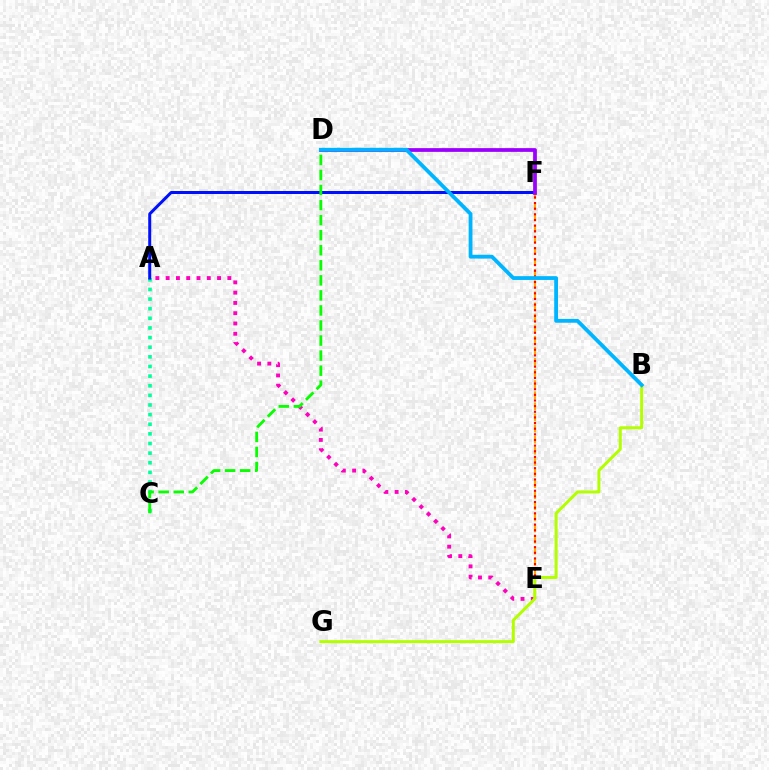{('E', 'F'): [{'color': '#ffa500', 'line_style': 'dashed', 'thickness': 1.51}, {'color': '#ff0000', 'line_style': 'dotted', 'thickness': 1.53}], ('A', 'C'): [{'color': '#00ff9d', 'line_style': 'dotted', 'thickness': 2.62}], ('A', 'F'): [{'color': '#0010ff', 'line_style': 'solid', 'thickness': 2.16}], ('A', 'E'): [{'color': '#ff00bd', 'line_style': 'dotted', 'thickness': 2.79}], ('D', 'F'): [{'color': '#9b00ff', 'line_style': 'solid', 'thickness': 2.7}], ('B', 'G'): [{'color': '#b3ff00', 'line_style': 'solid', 'thickness': 2.15}], ('C', 'D'): [{'color': '#08ff00', 'line_style': 'dashed', 'thickness': 2.04}], ('B', 'D'): [{'color': '#00b5ff', 'line_style': 'solid', 'thickness': 2.74}]}